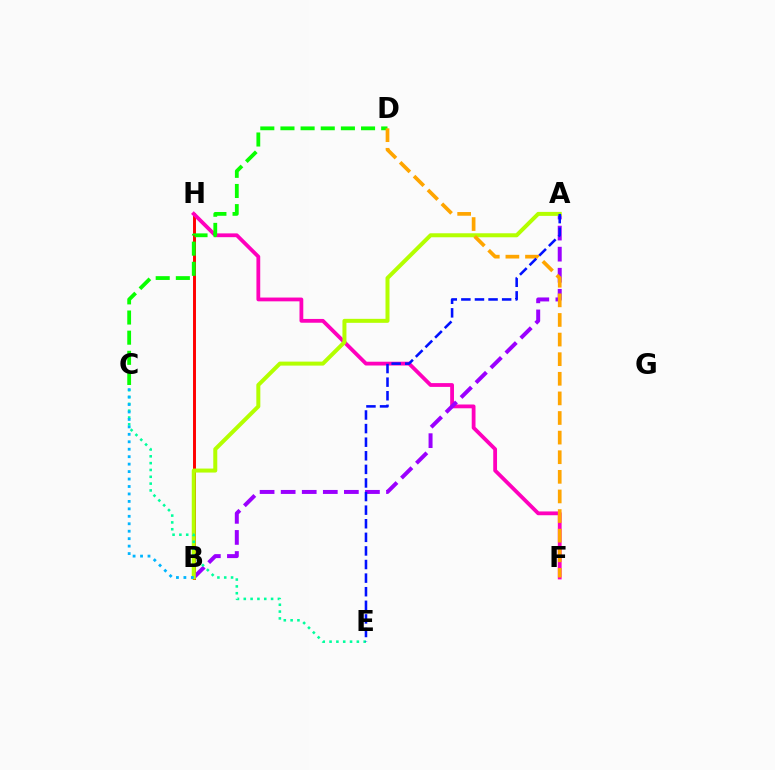{('B', 'H'): [{'color': '#ff0000', 'line_style': 'solid', 'thickness': 2.12}], ('F', 'H'): [{'color': '#ff00bd', 'line_style': 'solid', 'thickness': 2.73}], ('A', 'B'): [{'color': '#9b00ff', 'line_style': 'dashed', 'thickness': 2.86}, {'color': '#b3ff00', 'line_style': 'solid', 'thickness': 2.88}], ('C', 'E'): [{'color': '#00ff9d', 'line_style': 'dotted', 'thickness': 1.85}], ('C', 'D'): [{'color': '#08ff00', 'line_style': 'dashed', 'thickness': 2.74}], ('D', 'F'): [{'color': '#ffa500', 'line_style': 'dashed', 'thickness': 2.66}], ('A', 'E'): [{'color': '#0010ff', 'line_style': 'dashed', 'thickness': 1.85}], ('B', 'C'): [{'color': '#00b5ff', 'line_style': 'dotted', 'thickness': 2.02}]}